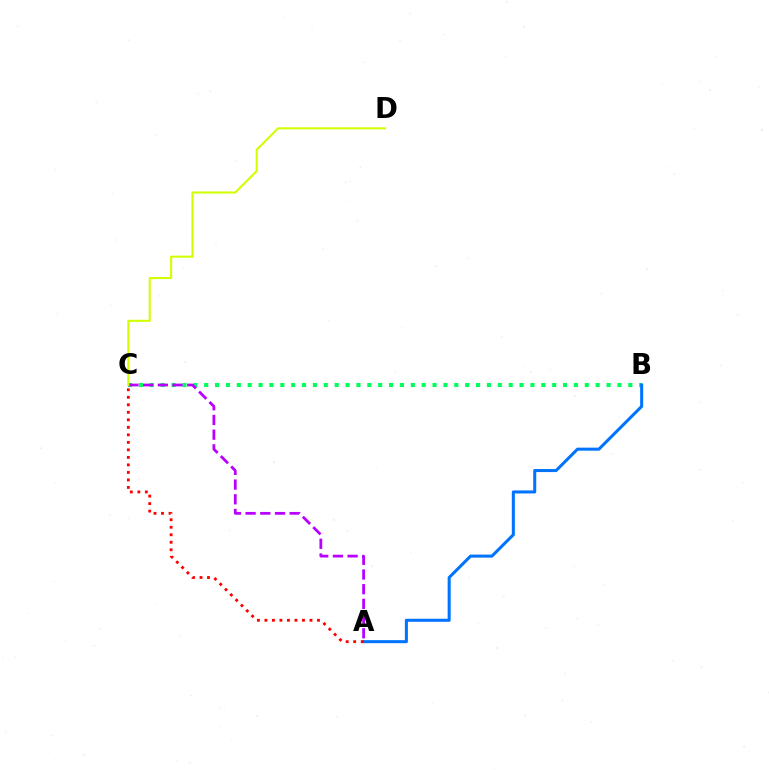{('B', 'C'): [{'color': '#00ff5c', 'line_style': 'dotted', 'thickness': 2.95}], ('A', 'B'): [{'color': '#0074ff', 'line_style': 'solid', 'thickness': 2.19}], ('A', 'C'): [{'color': '#ff0000', 'line_style': 'dotted', 'thickness': 2.04}, {'color': '#b900ff', 'line_style': 'dashed', 'thickness': 2.0}], ('C', 'D'): [{'color': '#d1ff00', 'line_style': 'solid', 'thickness': 1.51}]}